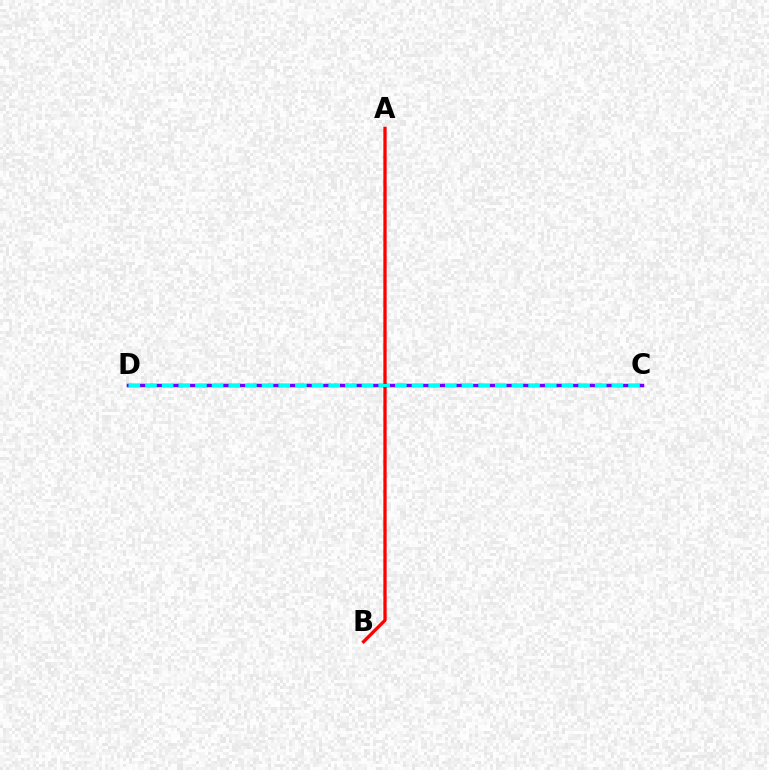{('A', 'B'): [{'color': '#ff0000', 'line_style': 'solid', 'thickness': 2.37}], ('C', 'D'): [{'color': '#84ff00', 'line_style': 'dotted', 'thickness': 2.18}, {'color': '#7200ff', 'line_style': 'solid', 'thickness': 2.51}, {'color': '#00fff6', 'line_style': 'dashed', 'thickness': 2.26}]}